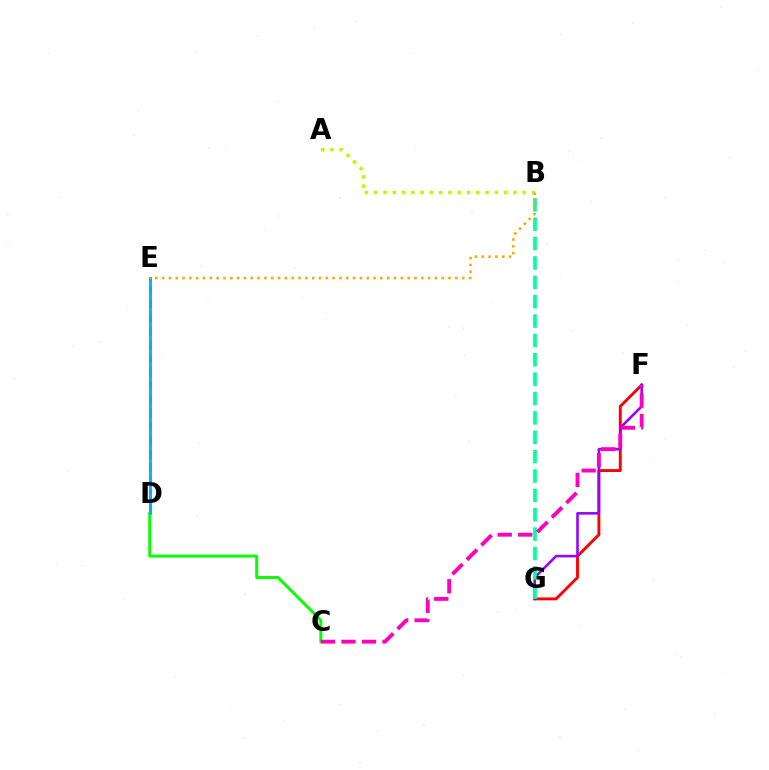{('F', 'G'): [{'color': '#ff0000', 'line_style': 'solid', 'thickness': 2.08}, {'color': '#9b00ff', 'line_style': 'solid', 'thickness': 1.86}], ('D', 'E'): [{'color': '#0010ff', 'line_style': 'dashed', 'thickness': 1.86}, {'color': '#00b5ff', 'line_style': 'solid', 'thickness': 2.06}], ('C', 'D'): [{'color': '#08ff00', 'line_style': 'solid', 'thickness': 2.13}], ('B', 'G'): [{'color': '#00ff9d', 'line_style': 'dashed', 'thickness': 2.63}], ('A', 'B'): [{'color': '#b3ff00', 'line_style': 'dotted', 'thickness': 2.52}], ('C', 'F'): [{'color': '#ff00bd', 'line_style': 'dashed', 'thickness': 2.79}], ('B', 'E'): [{'color': '#ffa500', 'line_style': 'dotted', 'thickness': 1.85}]}